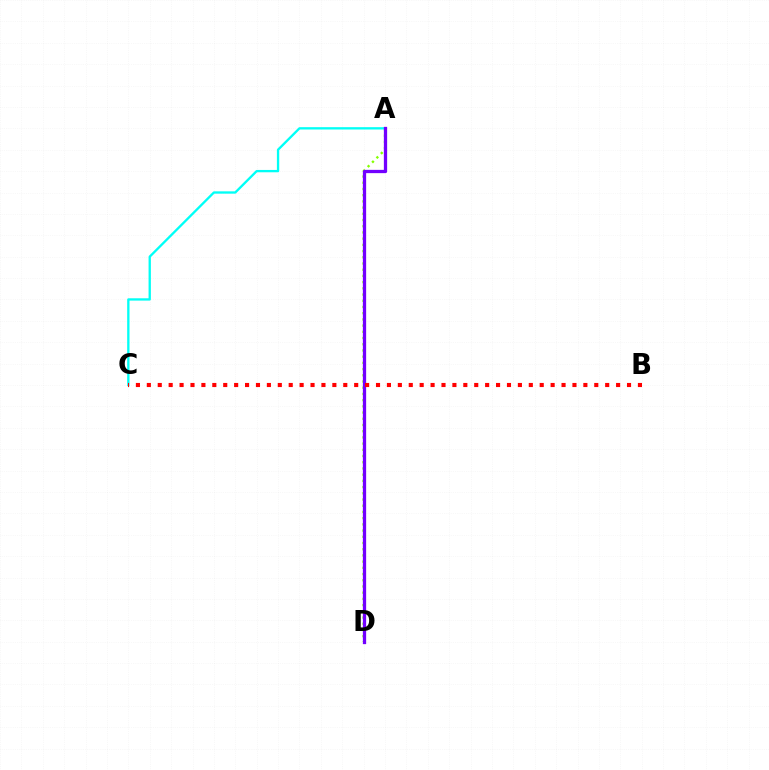{('A', 'D'): [{'color': '#84ff00', 'line_style': 'dotted', 'thickness': 1.69}, {'color': '#7200ff', 'line_style': 'solid', 'thickness': 2.36}], ('A', 'C'): [{'color': '#00fff6', 'line_style': 'solid', 'thickness': 1.67}], ('B', 'C'): [{'color': '#ff0000', 'line_style': 'dotted', 'thickness': 2.97}]}